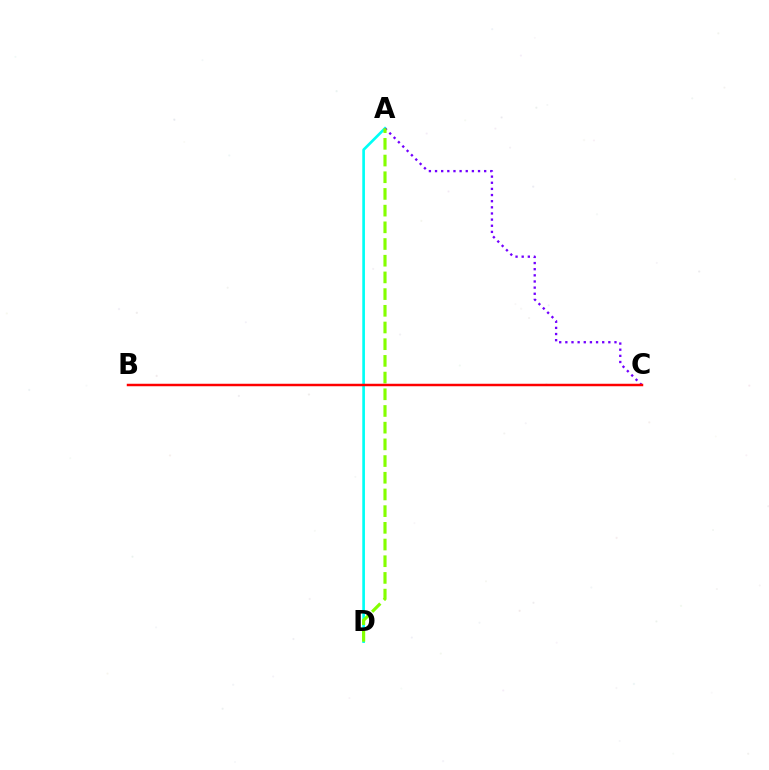{('A', 'D'): [{'color': '#00fff6', 'line_style': 'solid', 'thickness': 1.92}, {'color': '#84ff00', 'line_style': 'dashed', 'thickness': 2.27}], ('A', 'C'): [{'color': '#7200ff', 'line_style': 'dotted', 'thickness': 1.67}], ('B', 'C'): [{'color': '#ff0000', 'line_style': 'solid', 'thickness': 1.78}]}